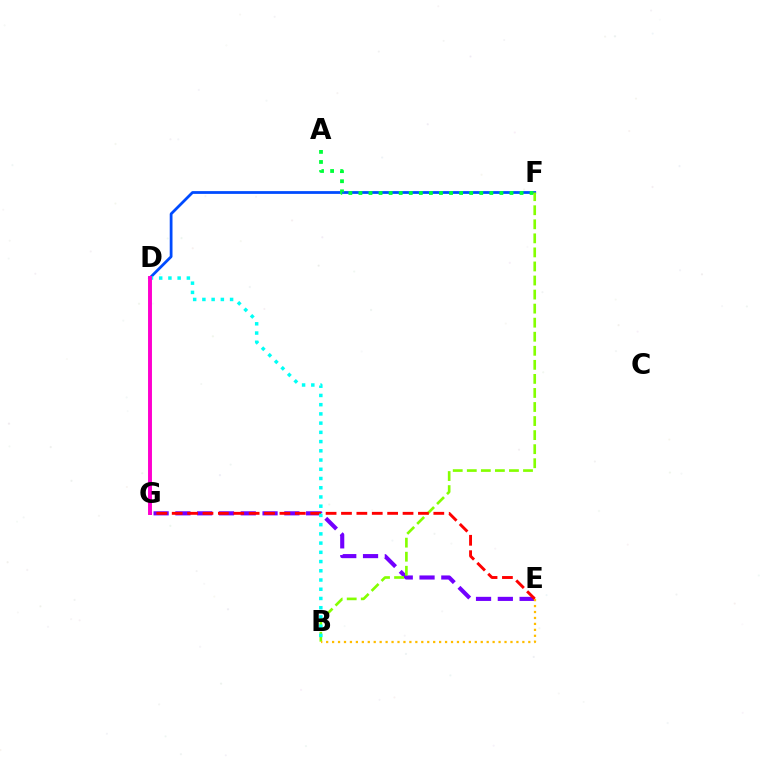{('E', 'G'): [{'color': '#7200ff', 'line_style': 'dashed', 'thickness': 2.96}, {'color': '#ff0000', 'line_style': 'dashed', 'thickness': 2.09}], ('D', 'F'): [{'color': '#004bff', 'line_style': 'solid', 'thickness': 2.0}], ('A', 'F'): [{'color': '#00ff39', 'line_style': 'dotted', 'thickness': 2.74}], ('B', 'F'): [{'color': '#84ff00', 'line_style': 'dashed', 'thickness': 1.91}], ('B', 'E'): [{'color': '#ffbd00', 'line_style': 'dotted', 'thickness': 1.62}], ('B', 'D'): [{'color': '#00fff6', 'line_style': 'dotted', 'thickness': 2.51}], ('D', 'G'): [{'color': '#ff00cf', 'line_style': 'solid', 'thickness': 2.83}]}